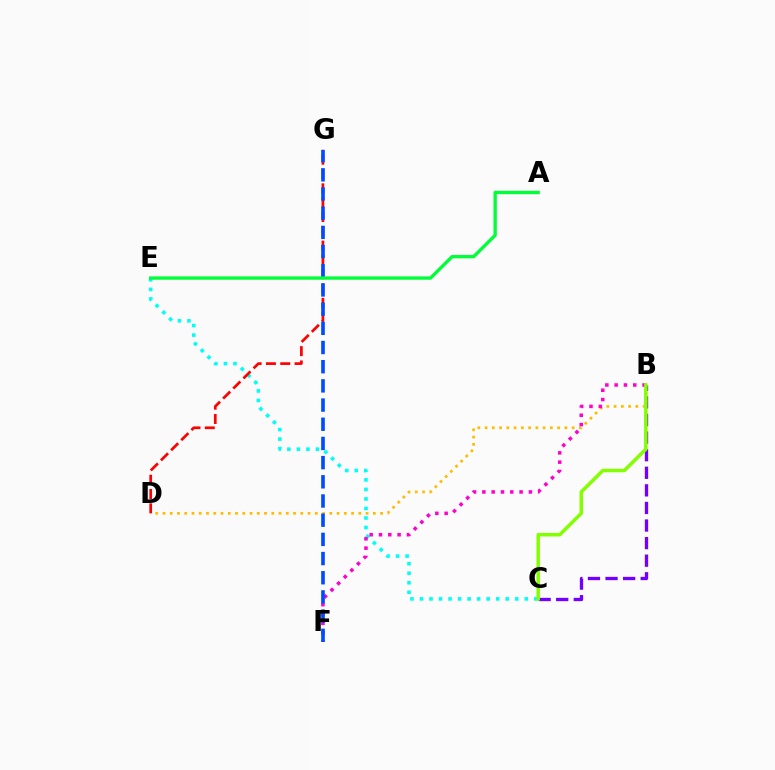{('C', 'E'): [{'color': '#00fff6', 'line_style': 'dotted', 'thickness': 2.59}], ('B', 'C'): [{'color': '#7200ff', 'line_style': 'dashed', 'thickness': 2.39}, {'color': '#84ff00', 'line_style': 'solid', 'thickness': 2.51}], ('B', 'D'): [{'color': '#ffbd00', 'line_style': 'dotted', 'thickness': 1.97}], ('D', 'G'): [{'color': '#ff0000', 'line_style': 'dashed', 'thickness': 1.94}], ('B', 'F'): [{'color': '#ff00cf', 'line_style': 'dotted', 'thickness': 2.53}], ('F', 'G'): [{'color': '#004bff', 'line_style': 'dashed', 'thickness': 2.61}], ('A', 'E'): [{'color': '#00ff39', 'line_style': 'solid', 'thickness': 2.4}]}